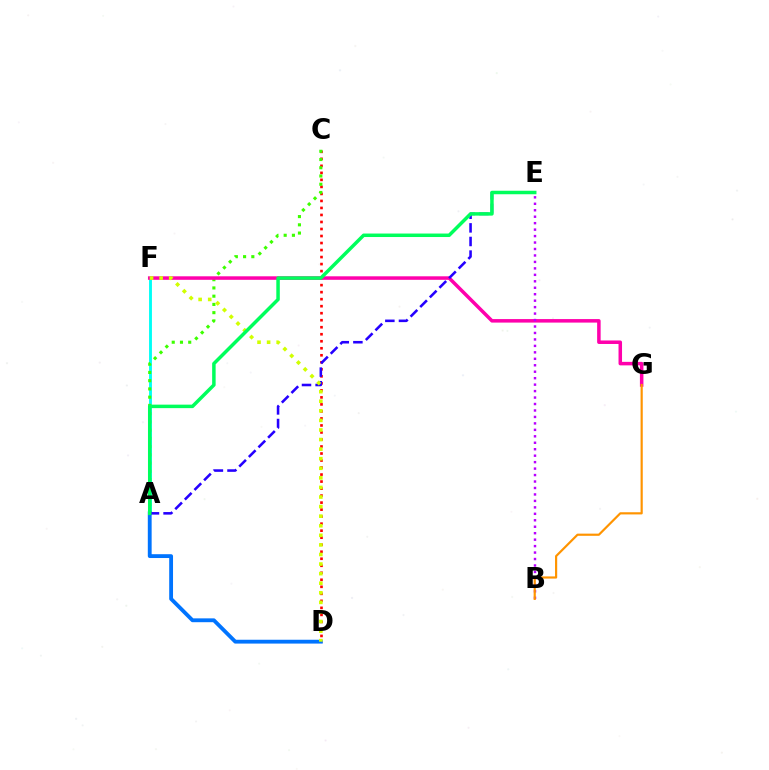{('C', 'D'): [{'color': '#ff0000', 'line_style': 'dotted', 'thickness': 1.91}], ('A', 'F'): [{'color': '#00fff6', 'line_style': 'solid', 'thickness': 2.07}], ('A', 'C'): [{'color': '#3dff00', 'line_style': 'dotted', 'thickness': 2.24}], ('A', 'D'): [{'color': '#0074ff', 'line_style': 'solid', 'thickness': 2.76}], ('F', 'G'): [{'color': '#ff00ac', 'line_style': 'solid', 'thickness': 2.53}], ('A', 'E'): [{'color': '#2500ff', 'line_style': 'dashed', 'thickness': 1.85}, {'color': '#00ff5c', 'line_style': 'solid', 'thickness': 2.51}], ('D', 'F'): [{'color': '#d1ff00', 'line_style': 'dotted', 'thickness': 2.6}], ('B', 'E'): [{'color': '#b900ff', 'line_style': 'dotted', 'thickness': 1.75}], ('B', 'G'): [{'color': '#ff9400', 'line_style': 'solid', 'thickness': 1.57}]}